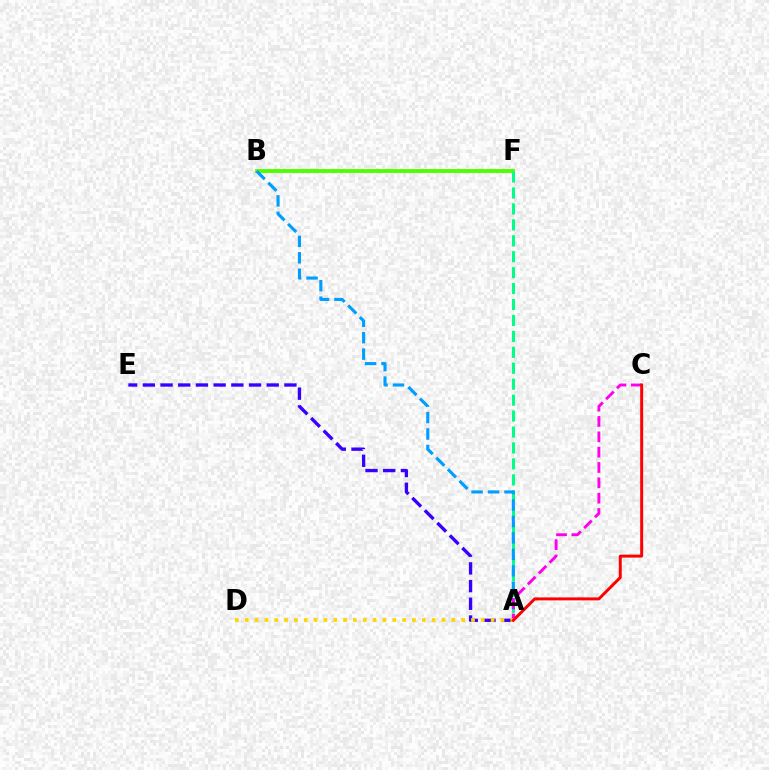{('B', 'F'): [{'color': '#4fff00', 'line_style': 'solid', 'thickness': 2.78}], ('A', 'E'): [{'color': '#3700ff', 'line_style': 'dashed', 'thickness': 2.4}], ('A', 'F'): [{'color': '#00ff86', 'line_style': 'dashed', 'thickness': 2.16}], ('A', 'B'): [{'color': '#009eff', 'line_style': 'dashed', 'thickness': 2.23}], ('A', 'C'): [{'color': '#ff00ed', 'line_style': 'dashed', 'thickness': 2.08}, {'color': '#ff0000', 'line_style': 'solid', 'thickness': 2.13}], ('A', 'D'): [{'color': '#ffd500', 'line_style': 'dotted', 'thickness': 2.67}]}